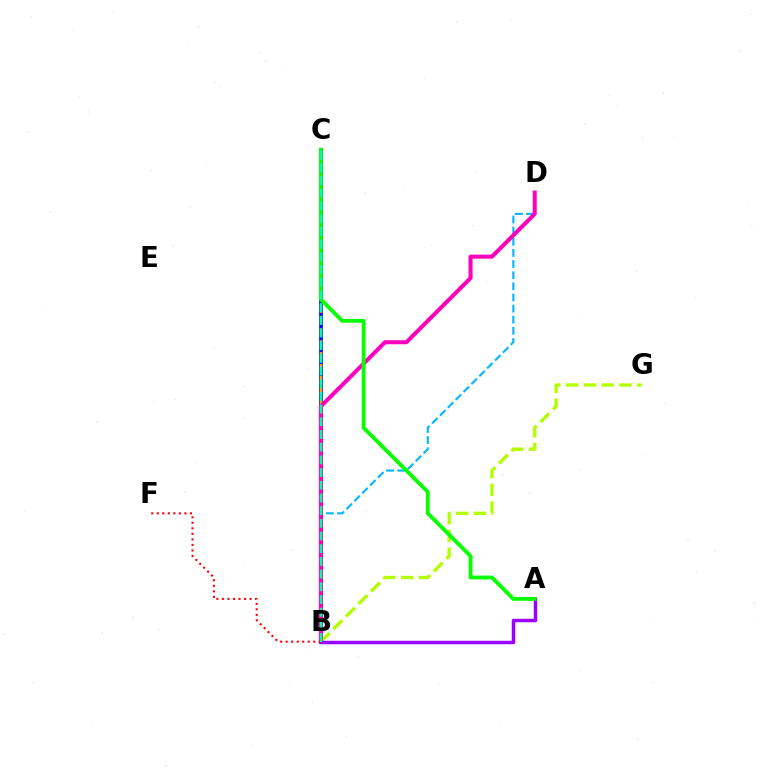{('B', 'C'): [{'color': '#0010ff', 'line_style': 'solid', 'thickness': 2.69}, {'color': '#ffa500', 'line_style': 'dashed', 'thickness': 1.61}, {'color': '#00ff9d', 'line_style': 'dashed', 'thickness': 1.72}], ('B', 'G'): [{'color': '#b3ff00', 'line_style': 'dashed', 'thickness': 2.41}], ('B', 'D'): [{'color': '#00b5ff', 'line_style': 'dashed', 'thickness': 1.51}, {'color': '#ff00bd', 'line_style': 'solid', 'thickness': 2.91}], ('A', 'B'): [{'color': '#9b00ff', 'line_style': 'solid', 'thickness': 2.5}], ('A', 'C'): [{'color': '#08ff00', 'line_style': 'solid', 'thickness': 2.76}], ('B', 'F'): [{'color': '#ff0000', 'line_style': 'dotted', 'thickness': 1.5}]}